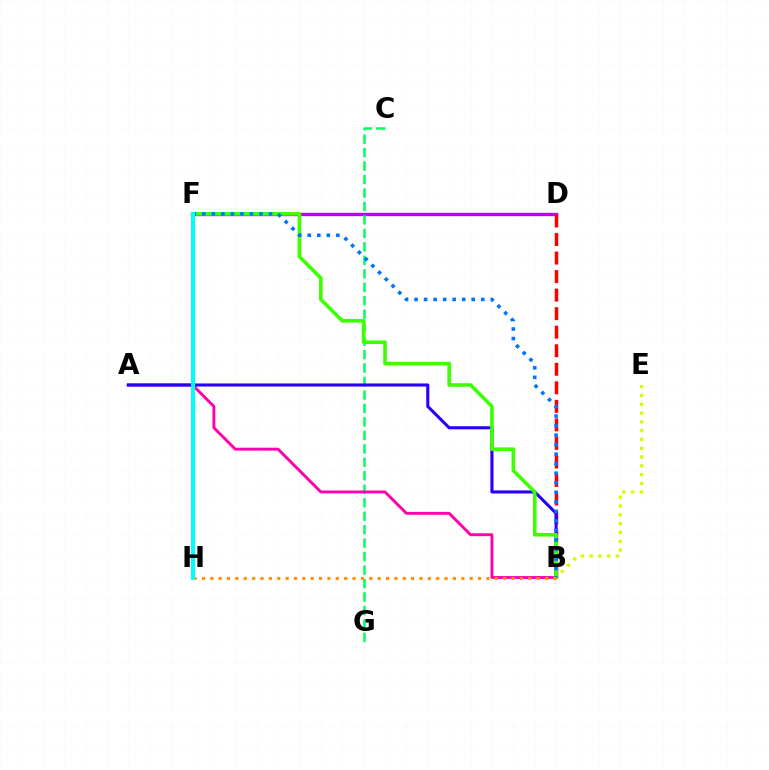{('B', 'E'): [{'color': '#d1ff00', 'line_style': 'dotted', 'thickness': 2.39}], ('D', 'F'): [{'color': '#b900ff', 'line_style': 'solid', 'thickness': 2.43}], ('B', 'D'): [{'color': '#ff0000', 'line_style': 'dashed', 'thickness': 2.52}], ('C', 'G'): [{'color': '#00ff5c', 'line_style': 'dashed', 'thickness': 1.83}], ('A', 'B'): [{'color': '#ff00ac', 'line_style': 'solid', 'thickness': 2.08}, {'color': '#2500ff', 'line_style': 'solid', 'thickness': 2.22}], ('B', 'F'): [{'color': '#3dff00', 'line_style': 'solid', 'thickness': 2.6}, {'color': '#0074ff', 'line_style': 'dotted', 'thickness': 2.59}], ('B', 'H'): [{'color': '#ff9400', 'line_style': 'dotted', 'thickness': 2.27}], ('F', 'H'): [{'color': '#00fff6', 'line_style': 'solid', 'thickness': 2.92}]}